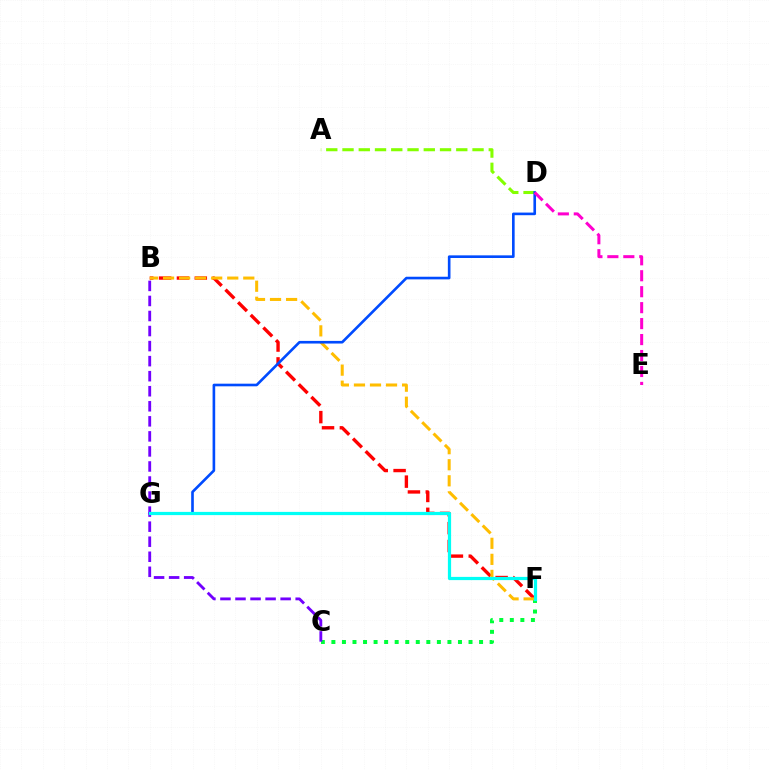{('B', 'F'): [{'color': '#ff0000', 'line_style': 'dashed', 'thickness': 2.43}, {'color': '#ffbd00', 'line_style': 'dashed', 'thickness': 2.18}], ('C', 'F'): [{'color': '#00ff39', 'line_style': 'dotted', 'thickness': 2.87}], ('A', 'D'): [{'color': '#84ff00', 'line_style': 'dashed', 'thickness': 2.21}], ('D', 'G'): [{'color': '#004bff', 'line_style': 'solid', 'thickness': 1.9}], ('D', 'E'): [{'color': '#ff00cf', 'line_style': 'dashed', 'thickness': 2.17}], ('B', 'C'): [{'color': '#7200ff', 'line_style': 'dashed', 'thickness': 2.04}], ('F', 'G'): [{'color': '#00fff6', 'line_style': 'solid', 'thickness': 2.32}]}